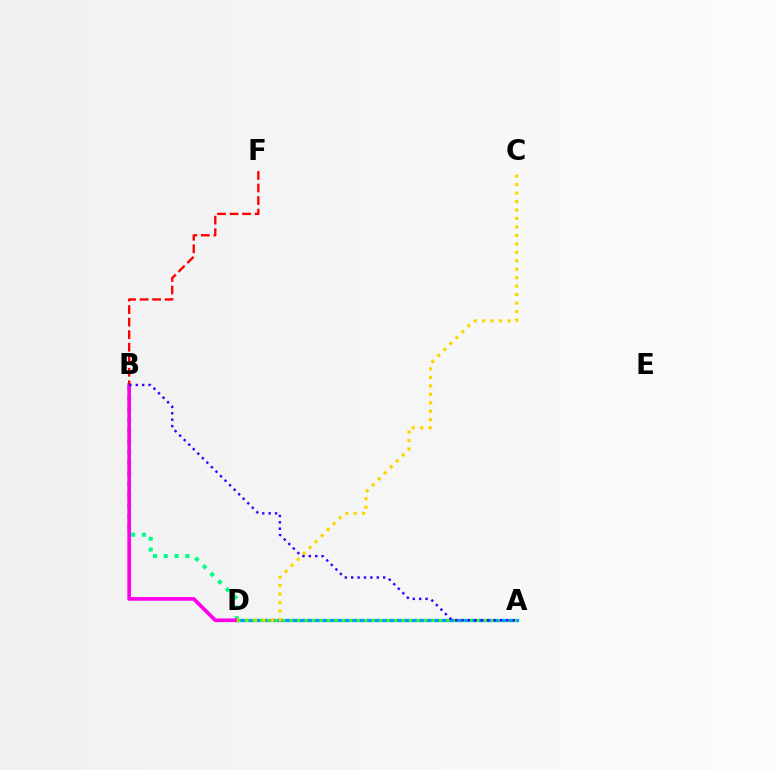{('A', 'D'): [{'color': '#009eff', 'line_style': 'solid', 'thickness': 2.37}, {'color': '#4fff00', 'line_style': 'dotted', 'thickness': 2.03}], ('B', 'D'): [{'color': '#00ff86', 'line_style': 'dotted', 'thickness': 2.94}, {'color': '#ff00ed', 'line_style': 'solid', 'thickness': 2.65}], ('C', 'D'): [{'color': '#ffd500', 'line_style': 'dotted', 'thickness': 2.3}], ('B', 'F'): [{'color': '#ff0000', 'line_style': 'dashed', 'thickness': 1.7}], ('A', 'B'): [{'color': '#3700ff', 'line_style': 'dotted', 'thickness': 1.74}]}